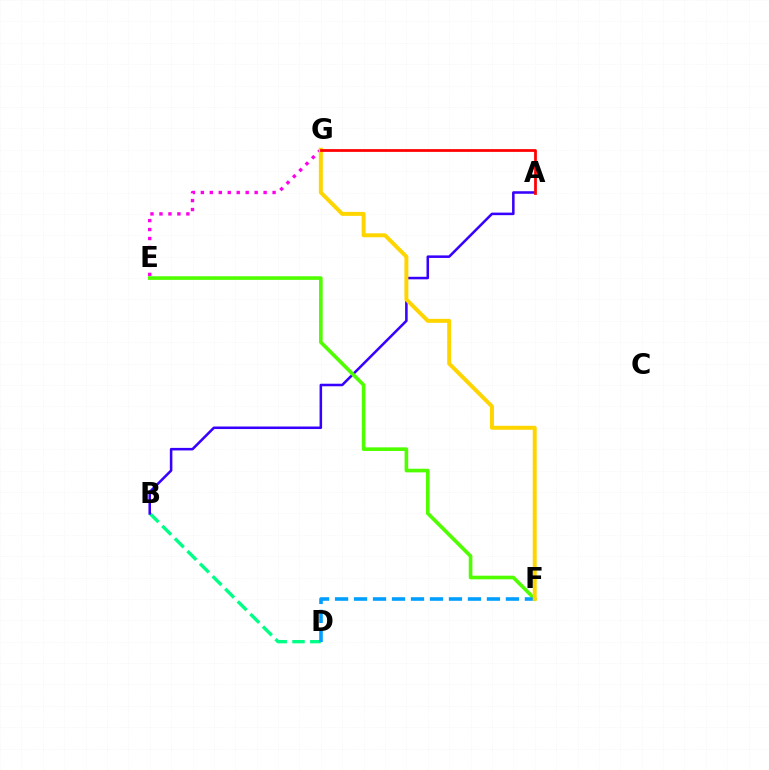{('B', 'D'): [{'color': '#00ff86', 'line_style': 'dashed', 'thickness': 2.42}], ('E', 'G'): [{'color': '#ff00ed', 'line_style': 'dotted', 'thickness': 2.44}], ('A', 'B'): [{'color': '#3700ff', 'line_style': 'solid', 'thickness': 1.83}], ('E', 'F'): [{'color': '#4fff00', 'line_style': 'solid', 'thickness': 2.61}], ('D', 'F'): [{'color': '#009eff', 'line_style': 'dashed', 'thickness': 2.58}], ('F', 'G'): [{'color': '#ffd500', 'line_style': 'solid', 'thickness': 2.86}], ('A', 'G'): [{'color': '#ff0000', 'line_style': 'solid', 'thickness': 1.98}]}